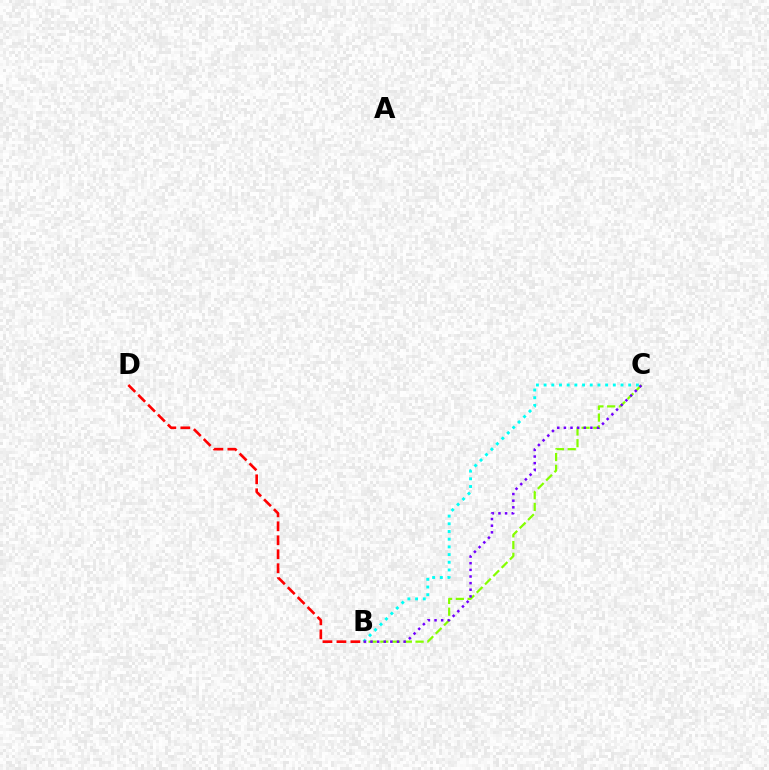{('B', 'C'): [{'color': '#00fff6', 'line_style': 'dotted', 'thickness': 2.09}, {'color': '#84ff00', 'line_style': 'dashed', 'thickness': 1.6}, {'color': '#7200ff', 'line_style': 'dotted', 'thickness': 1.8}], ('B', 'D'): [{'color': '#ff0000', 'line_style': 'dashed', 'thickness': 1.9}]}